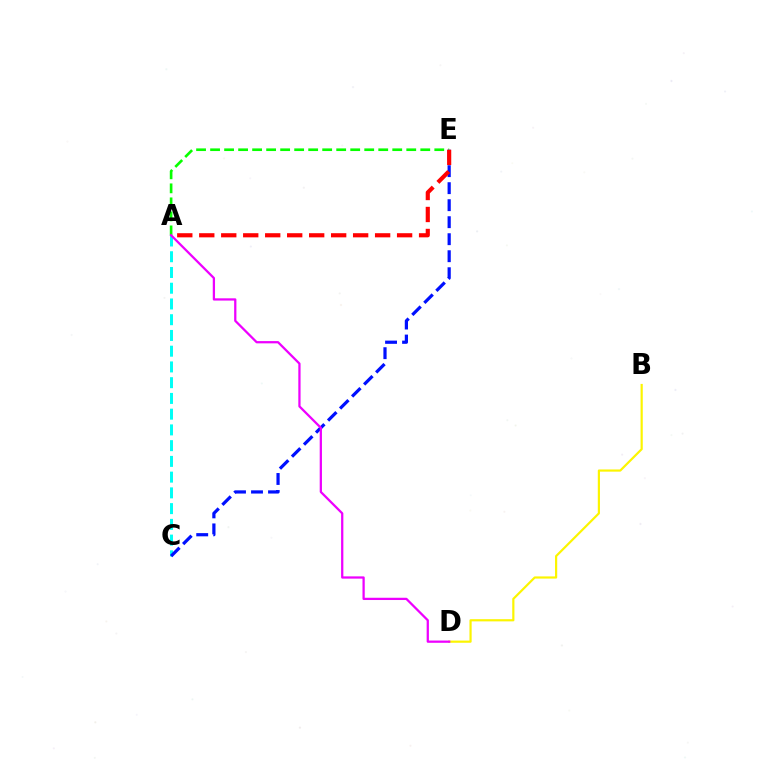{('A', 'C'): [{'color': '#00fff6', 'line_style': 'dashed', 'thickness': 2.14}], ('B', 'D'): [{'color': '#fcf500', 'line_style': 'solid', 'thickness': 1.58}], ('A', 'E'): [{'color': '#08ff00', 'line_style': 'dashed', 'thickness': 1.9}, {'color': '#ff0000', 'line_style': 'dashed', 'thickness': 2.99}], ('C', 'E'): [{'color': '#0010ff', 'line_style': 'dashed', 'thickness': 2.31}], ('A', 'D'): [{'color': '#ee00ff', 'line_style': 'solid', 'thickness': 1.63}]}